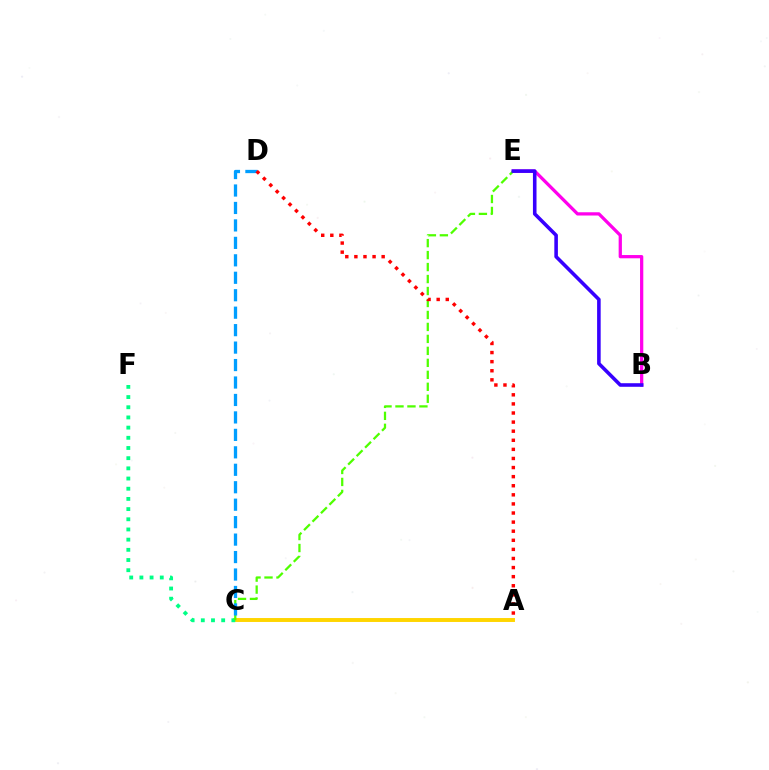{('A', 'C'): [{'color': '#ffd500', 'line_style': 'solid', 'thickness': 2.83}], ('B', 'E'): [{'color': '#ff00ed', 'line_style': 'solid', 'thickness': 2.34}, {'color': '#3700ff', 'line_style': 'solid', 'thickness': 2.57}], ('C', 'F'): [{'color': '#00ff86', 'line_style': 'dotted', 'thickness': 2.77}], ('C', 'E'): [{'color': '#4fff00', 'line_style': 'dashed', 'thickness': 1.63}], ('C', 'D'): [{'color': '#009eff', 'line_style': 'dashed', 'thickness': 2.37}], ('A', 'D'): [{'color': '#ff0000', 'line_style': 'dotted', 'thickness': 2.47}]}